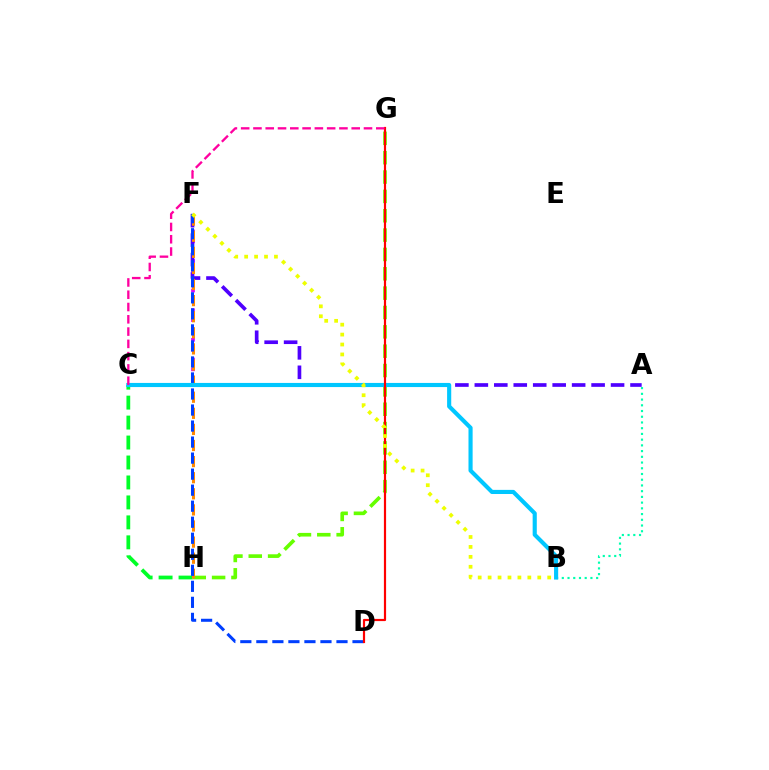{('C', 'F'): [{'color': '#d600ff', 'line_style': 'dotted', 'thickness': 2.68}], ('G', 'H'): [{'color': '#66ff00', 'line_style': 'dashed', 'thickness': 2.63}], ('C', 'H'): [{'color': '#00ff27', 'line_style': 'dashed', 'thickness': 2.71}], ('A', 'F'): [{'color': '#4f00ff', 'line_style': 'dashed', 'thickness': 2.64}], ('A', 'B'): [{'color': '#00ffaf', 'line_style': 'dotted', 'thickness': 1.56}], ('F', 'H'): [{'color': '#ff8800', 'line_style': 'dashed', 'thickness': 2.19}], ('D', 'F'): [{'color': '#003fff', 'line_style': 'dashed', 'thickness': 2.18}], ('B', 'C'): [{'color': '#00c7ff', 'line_style': 'solid', 'thickness': 2.97}], ('D', 'G'): [{'color': '#ff0000', 'line_style': 'solid', 'thickness': 1.57}], ('C', 'G'): [{'color': '#ff00a0', 'line_style': 'dashed', 'thickness': 1.67}], ('B', 'F'): [{'color': '#eeff00', 'line_style': 'dotted', 'thickness': 2.7}]}